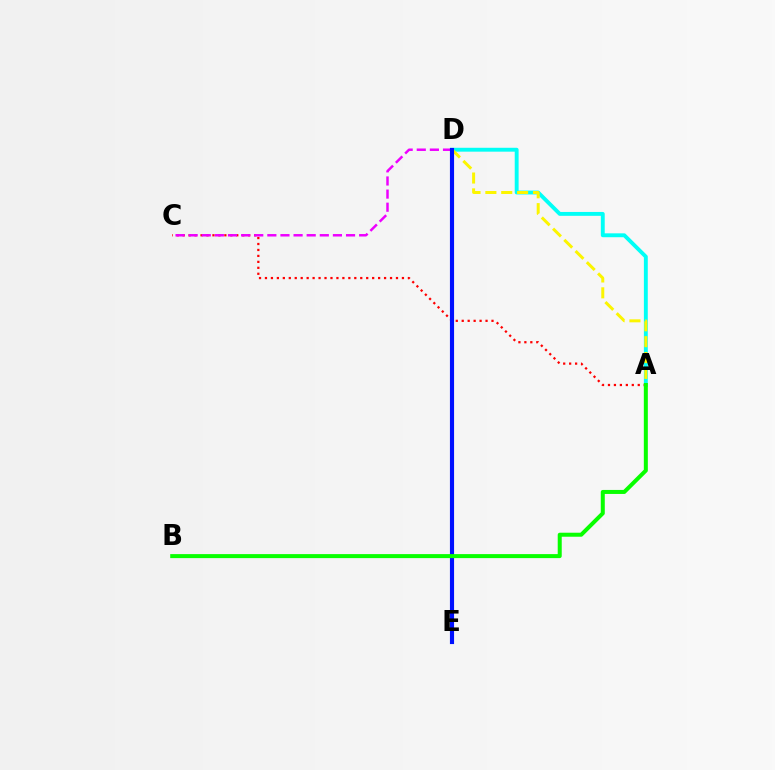{('A', 'C'): [{'color': '#ff0000', 'line_style': 'dotted', 'thickness': 1.62}], ('A', 'D'): [{'color': '#00fff6', 'line_style': 'solid', 'thickness': 2.79}, {'color': '#fcf500', 'line_style': 'dashed', 'thickness': 2.16}], ('C', 'D'): [{'color': '#ee00ff', 'line_style': 'dashed', 'thickness': 1.78}], ('D', 'E'): [{'color': '#0010ff', 'line_style': 'solid', 'thickness': 2.98}], ('A', 'B'): [{'color': '#08ff00', 'line_style': 'solid', 'thickness': 2.88}]}